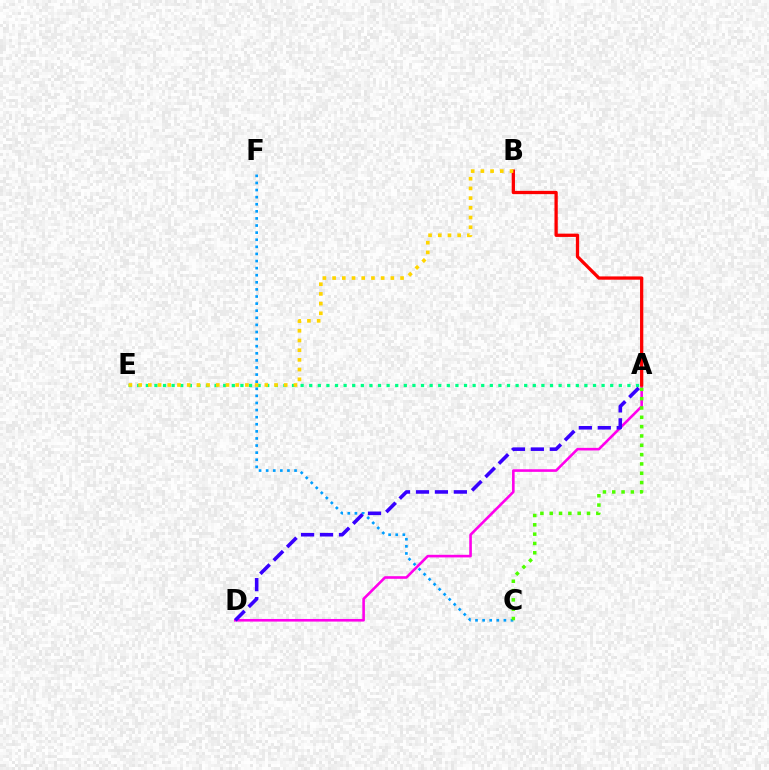{('A', 'D'): [{'color': '#ff00ed', 'line_style': 'solid', 'thickness': 1.88}, {'color': '#3700ff', 'line_style': 'dashed', 'thickness': 2.57}], ('A', 'E'): [{'color': '#00ff86', 'line_style': 'dotted', 'thickness': 2.34}], ('C', 'F'): [{'color': '#009eff', 'line_style': 'dotted', 'thickness': 1.93}], ('A', 'C'): [{'color': '#4fff00', 'line_style': 'dotted', 'thickness': 2.53}], ('A', 'B'): [{'color': '#ff0000', 'line_style': 'solid', 'thickness': 2.36}], ('B', 'E'): [{'color': '#ffd500', 'line_style': 'dotted', 'thickness': 2.64}]}